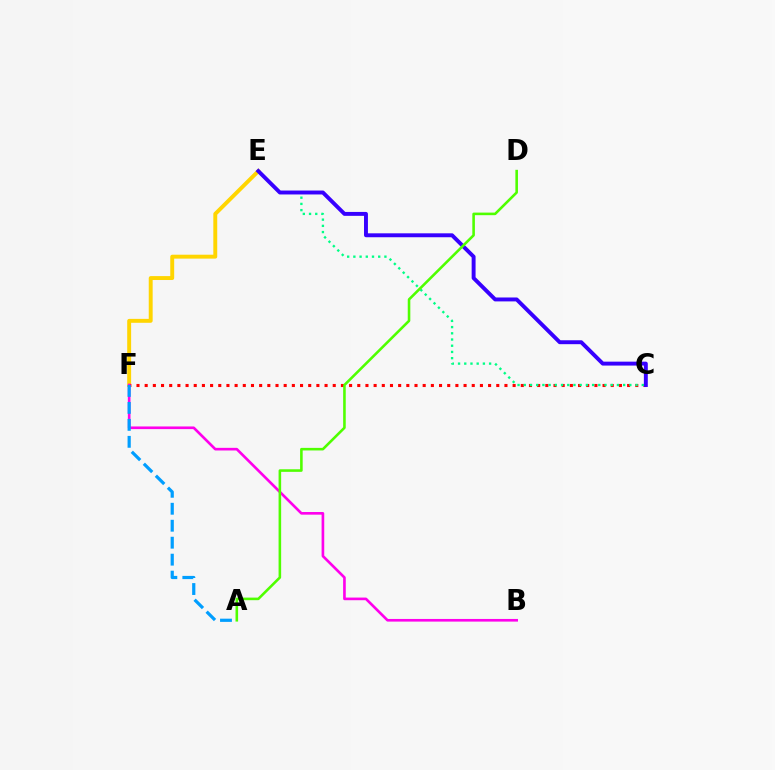{('E', 'F'): [{'color': '#ffd500', 'line_style': 'solid', 'thickness': 2.82}], ('C', 'F'): [{'color': '#ff0000', 'line_style': 'dotted', 'thickness': 2.22}], ('B', 'F'): [{'color': '#ff00ed', 'line_style': 'solid', 'thickness': 1.9}], ('C', 'E'): [{'color': '#00ff86', 'line_style': 'dotted', 'thickness': 1.69}, {'color': '#3700ff', 'line_style': 'solid', 'thickness': 2.82}], ('A', 'F'): [{'color': '#009eff', 'line_style': 'dashed', 'thickness': 2.31}], ('A', 'D'): [{'color': '#4fff00', 'line_style': 'solid', 'thickness': 1.86}]}